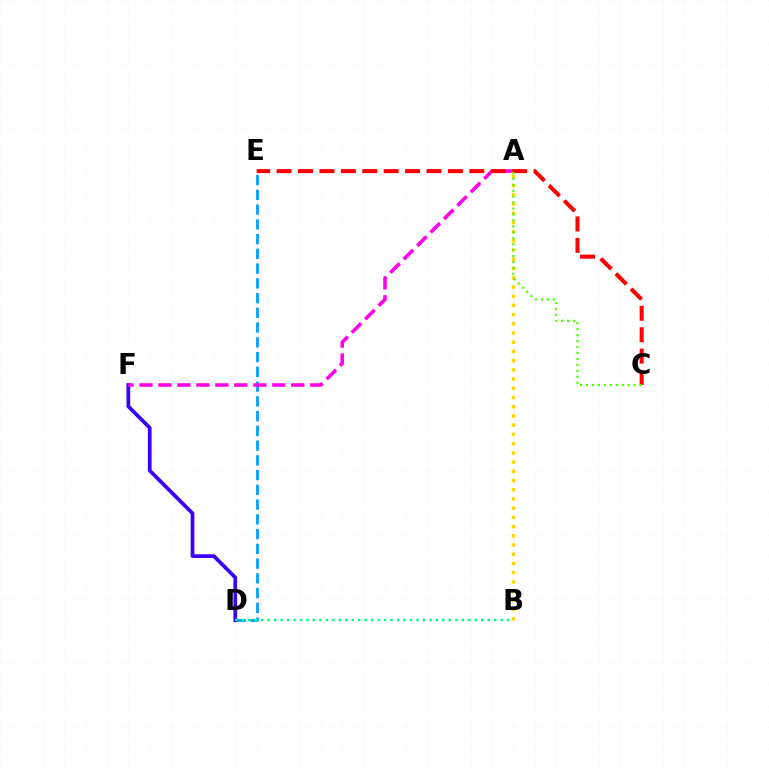{('A', 'B'): [{'color': '#ffd500', 'line_style': 'dotted', 'thickness': 2.5}], ('D', 'E'): [{'color': '#009eff', 'line_style': 'dashed', 'thickness': 2.0}], ('D', 'F'): [{'color': '#3700ff', 'line_style': 'solid', 'thickness': 2.67}], ('B', 'D'): [{'color': '#00ff86', 'line_style': 'dotted', 'thickness': 1.76}], ('A', 'F'): [{'color': '#ff00ed', 'line_style': 'dashed', 'thickness': 2.58}], ('C', 'E'): [{'color': '#ff0000', 'line_style': 'dashed', 'thickness': 2.91}], ('A', 'C'): [{'color': '#4fff00', 'line_style': 'dotted', 'thickness': 1.61}]}